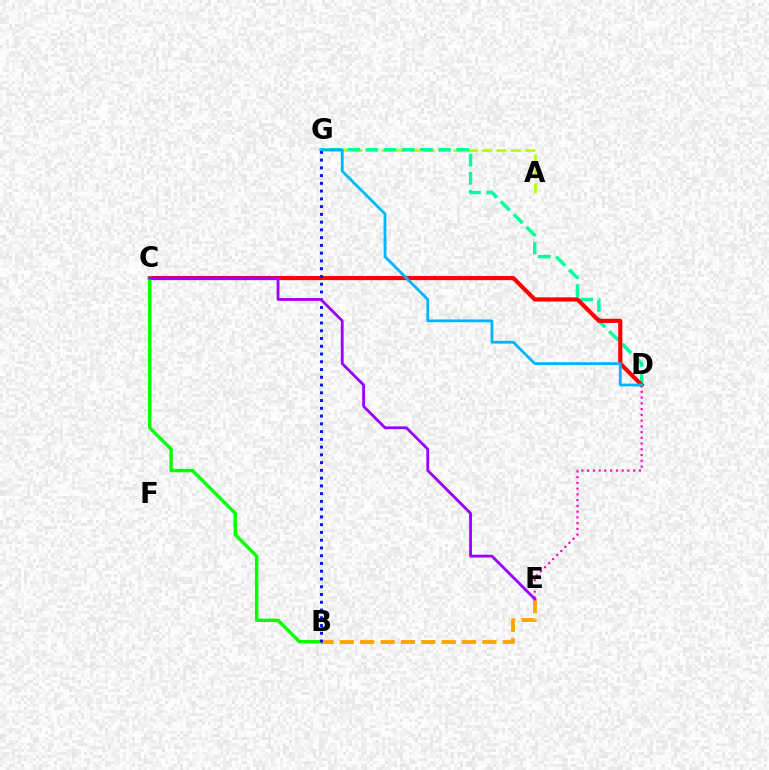{('A', 'G'): [{'color': '#b3ff00', 'line_style': 'dashed', 'thickness': 1.96}], ('B', 'E'): [{'color': '#ffa500', 'line_style': 'dashed', 'thickness': 2.77}], ('D', 'E'): [{'color': '#ff00bd', 'line_style': 'dotted', 'thickness': 1.56}], ('D', 'G'): [{'color': '#00ff9d', 'line_style': 'dashed', 'thickness': 2.47}, {'color': '#00b5ff', 'line_style': 'solid', 'thickness': 2.01}], ('C', 'D'): [{'color': '#ff0000', 'line_style': 'solid', 'thickness': 2.99}], ('B', 'C'): [{'color': '#08ff00', 'line_style': 'solid', 'thickness': 2.47}], ('B', 'G'): [{'color': '#0010ff', 'line_style': 'dotted', 'thickness': 2.11}], ('C', 'E'): [{'color': '#9b00ff', 'line_style': 'solid', 'thickness': 2.03}]}